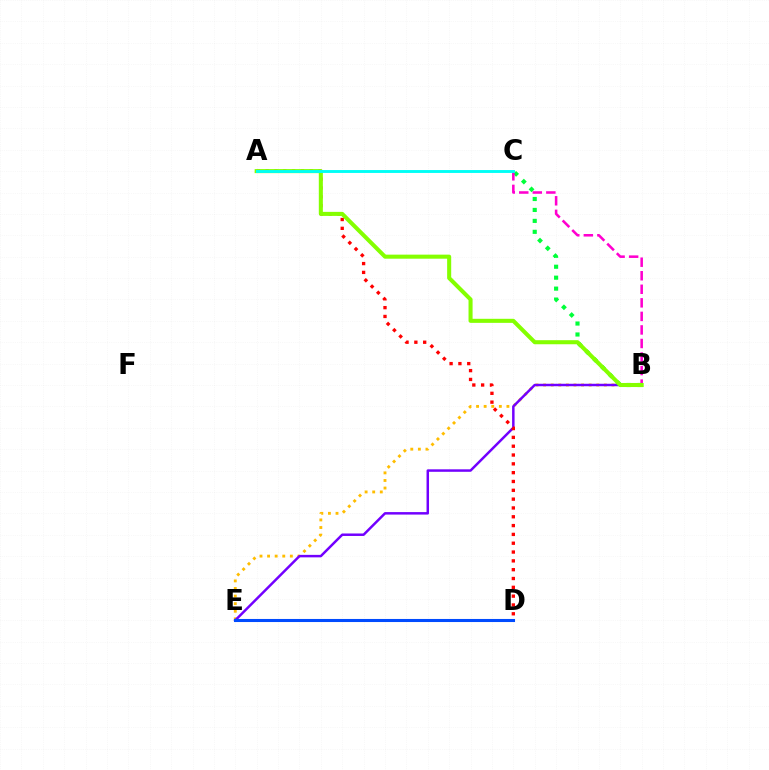{('B', 'E'): [{'color': '#ffbd00', 'line_style': 'dotted', 'thickness': 2.06}, {'color': '#7200ff', 'line_style': 'solid', 'thickness': 1.79}], ('B', 'C'): [{'color': '#00ff39', 'line_style': 'dotted', 'thickness': 2.97}, {'color': '#ff00cf', 'line_style': 'dashed', 'thickness': 1.84}], ('A', 'D'): [{'color': '#ff0000', 'line_style': 'dotted', 'thickness': 2.4}], ('A', 'B'): [{'color': '#84ff00', 'line_style': 'solid', 'thickness': 2.92}], ('D', 'E'): [{'color': '#004bff', 'line_style': 'solid', 'thickness': 2.21}], ('A', 'C'): [{'color': '#00fff6', 'line_style': 'solid', 'thickness': 2.08}]}